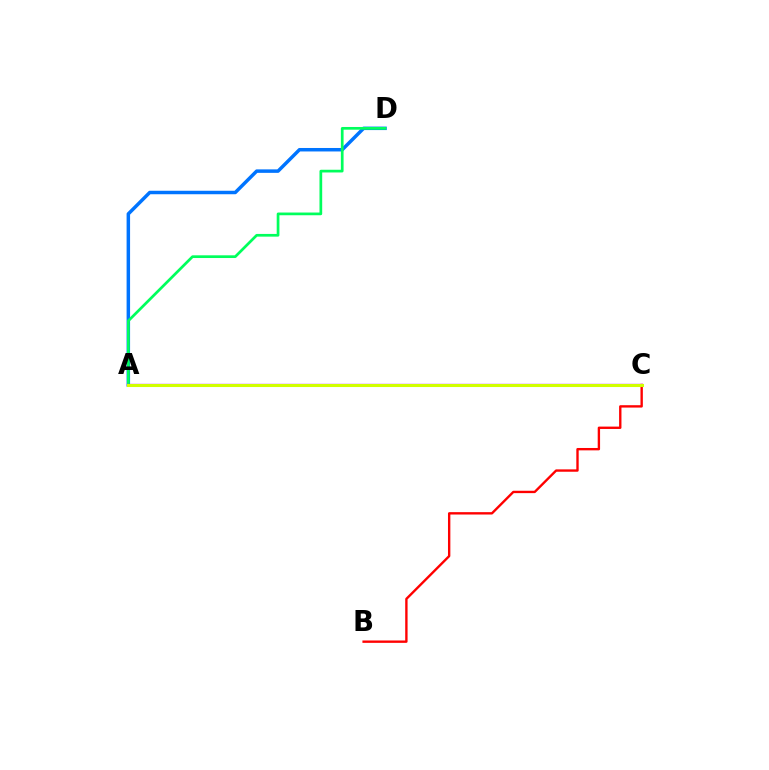{('A', 'D'): [{'color': '#0074ff', 'line_style': 'solid', 'thickness': 2.51}, {'color': '#00ff5c', 'line_style': 'solid', 'thickness': 1.96}], ('A', 'C'): [{'color': '#b900ff', 'line_style': 'solid', 'thickness': 1.65}, {'color': '#d1ff00', 'line_style': 'solid', 'thickness': 2.21}], ('B', 'C'): [{'color': '#ff0000', 'line_style': 'solid', 'thickness': 1.71}]}